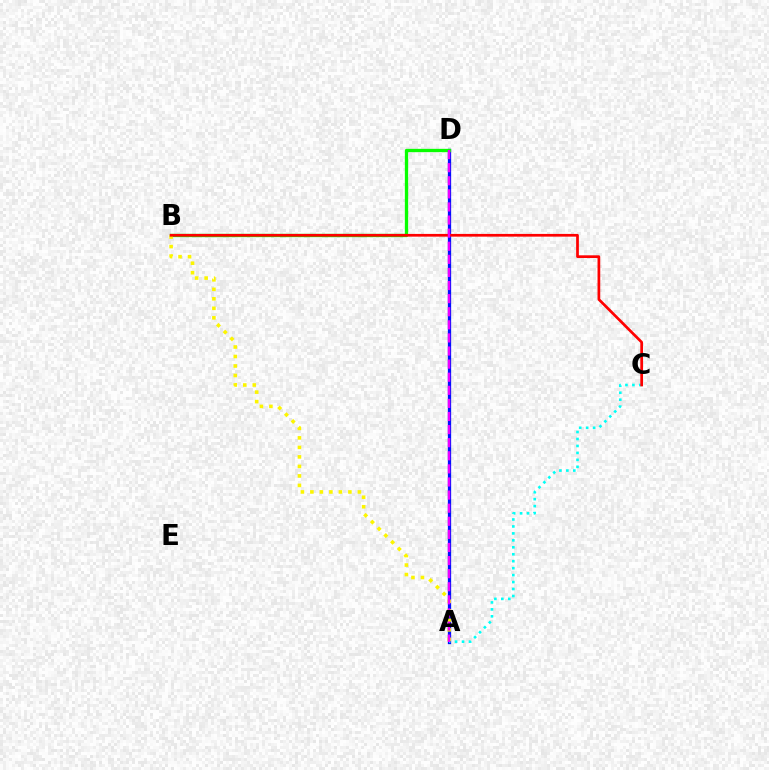{('A', 'D'): [{'color': '#0010ff', 'line_style': 'solid', 'thickness': 2.36}, {'color': '#ee00ff', 'line_style': 'dashed', 'thickness': 1.78}], ('B', 'D'): [{'color': '#08ff00', 'line_style': 'solid', 'thickness': 2.39}], ('A', 'C'): [{'color': '#00fff6', 'line_style': 'dotted', 'thickness': 1.89}], ('A', 'B'): [{'color': '#fcf500', 'line_style': 'dotted', 'thickness': 2.58}], ('B', 'C'): [{'color': '#ff0000', 'line_style': 'solid', 'thickness': 1.96}]}